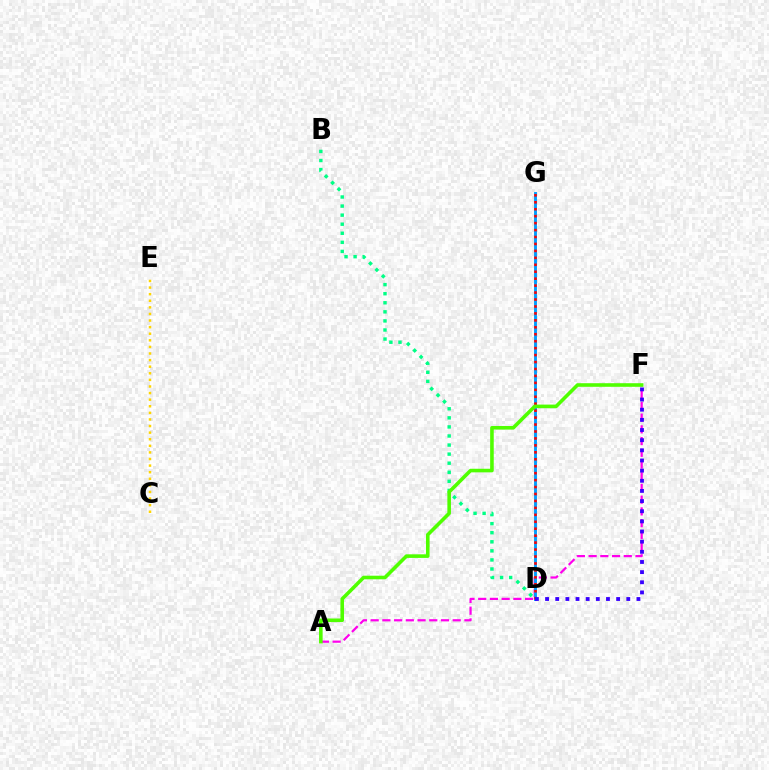{('B', 'D'): [{'color': '#00ff86', 'line_style': 'dotted', 'thickness': 2.46}], ('C', 'E'): [{'color': '#ffd500', 'line_style': 'dotted', 'thickness': 1.79}], ('A', 'F'): [{'color': '#ff00ed', 'line_style': 'dashed', 'thickness': 1.59}, {'color': '#4fff00', 'line_style': 'solid', 'thickness': 2.58}], ('D', 'G'): [{'color': '#009eff', 'line_style': 'solid', 'thickness': 2.09}, {'color': '#ff0000', 'line_style': 'dotted', 'thickness': 1.89}], ('D', 'F'): [{'color': '#3700ff', 'line_style': 'dotted', 'thickness': 2.76}]}